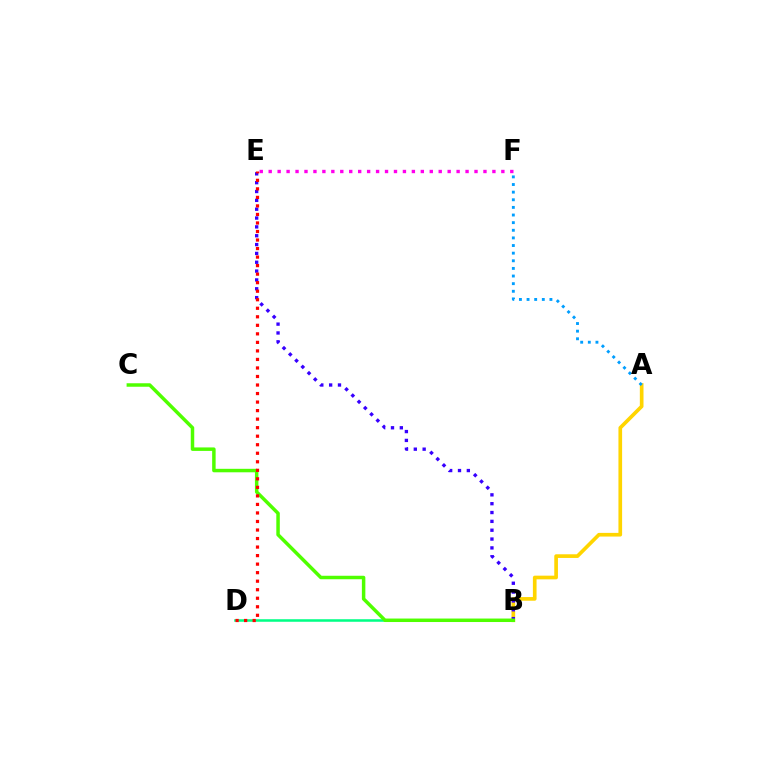{('A', 'B'): [{'color': '#ffd500', 'line_style': 'solid', 'thickness': 2.64}], ('E', 'F'): [{'color': '#ff00ed', 'line_style': 'dotted', 'thickness': 2.43}], ('B', 'D'): [{'color': '#00ff86', 'line_style': 'solid', 'thickness': 1.83}], ('B', 'E'): [{'color': '#3700ff', 'line_style': 'dotted', 'thickness': 2.4}], ('B', 'C'): [{'color': '#4fff00', 'line_style': 'solid', 'thickness': 2.51}], ('A', 'F'): [{'color': '#009eff', 'line_style': 'dotted', 'thickness': 2.07}], ('D', 'E'): [{'color': '#ff0000', 'line_style': 'dotted', 'thickness': 2.32}]}